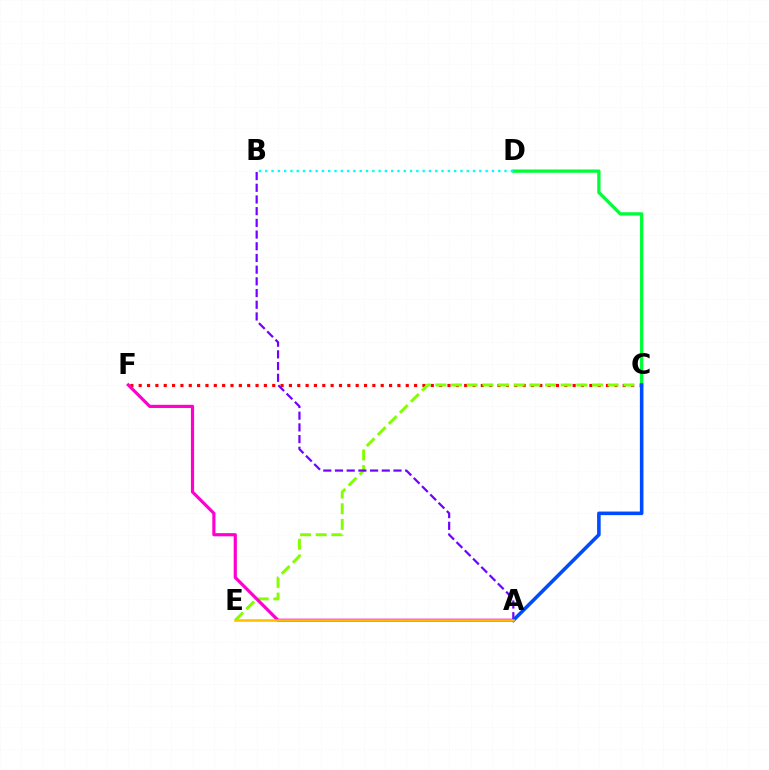{('C', 'F'): [{'color': '#ff0000', 'line_style': 'dotted', 'thickness': 2.27}], ('C', 'E'): [{'color': '#84ff00', 'line_style': 'dashed', 'thickness': 2.13}], ('C', 'D'): [{'color': '#00ff39', 'line_style': 'solid', 'thickness': 2.38}], ('A', 'B'): [{'color': '#7200ff', 'line_style': 'dashed', 'thickness': 1.59}], ('A', 'F'): [{'color': '#ff00cf', 'line_style': 'solid', 'thickness': 2.29}], ('A', 'C'): [{'color': '#004bff', 'line_style': 'solid', 'thickness': 2.57}], ('B', 'D'): [{'color': '#00fff6', 'line_style': 'dotted', 'thickness': 1.71}], ('A', 'E'): [{'color': '#ffbd00', 'line_style': 'solid', 'thickness': 1.8}]}